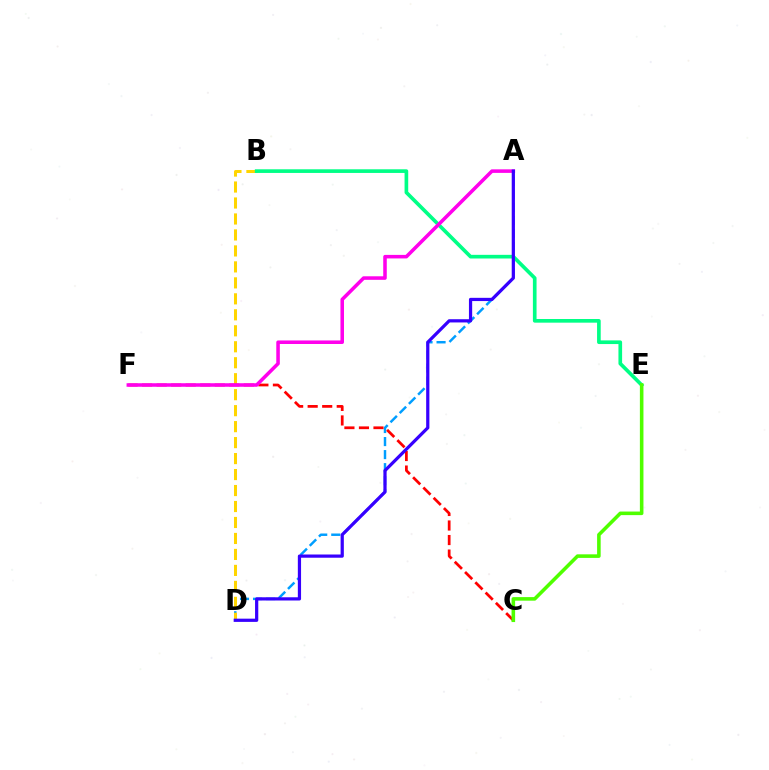{('A', 'D'): [{'color': '#009eff', 'line_style': 'dashed', 'thickness': 1.77}, {'color': '#3700ff', 'line_style': 'solid', 'thickness': 2.32}], ('B', 'D'): [{'color': '#ffd500', 'line_style': 'dashed', 'thickness': 2.17}], ('C', 'F'): [{'color': '#ff0000', 'line_style': 'dashed', 'thickness': 1.97}], ('B', 'E'): [{'color': '#00ff86', 'line_style': 'solid', 'thickness': 2.64}], ('C', 'E'): [{'color': '#4fff00', 'line_style': 'solid', 'thickness': 2.57}], ('A', 'F'): [{'color': '#ff00ed', 'line_style': 'solid', 'thickness': 2.55}]}